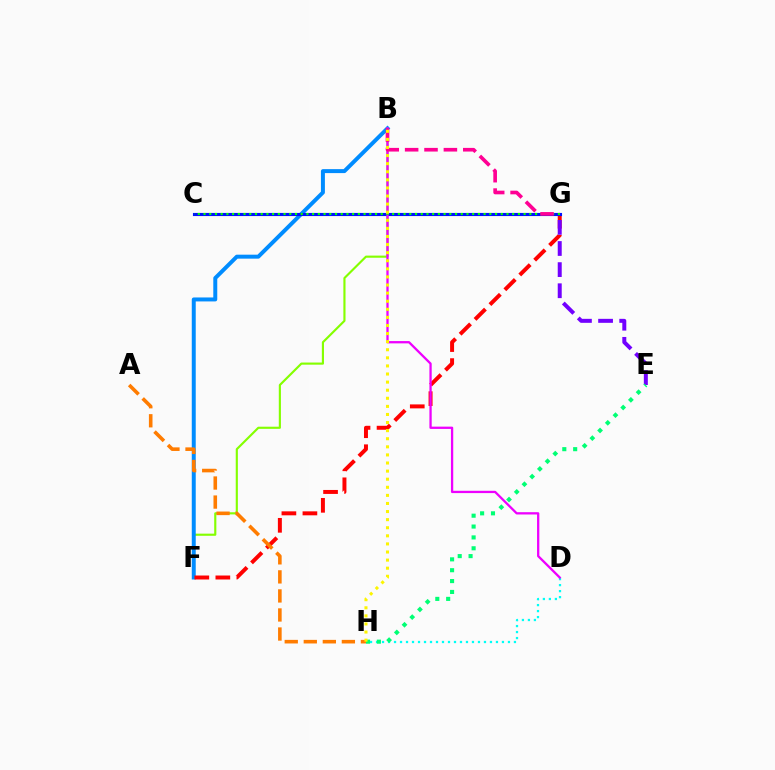{('D', 'H'): [{'color': '#00fff6', 'line_style': 'dotted', 'thickness': 1.63}], ('B', 'F'): [{'color': '#84ff00', 'line_style': 'solid', 'thickness': 1.54}, {'color': '#008cff', 'line_style': 'solid', 'thickness': 2.86}], ('F', 'G'): [{'color': '#ff0000', 'line_style': 'dashed', 'thickness': 2.86}], ('C', 'G'): [{'color': '#0010ff', 'line_style': 'solid', 'thickness': 2.24}, {'color': '#08ff00', 'line_style': 'dotted', 'thickness': 1.55}], ('A', 'H'): [{'color': '#ff7c00', 'line_style': 'dashed', 'thickness': 2.59}], ('E', 'G'): [{'color': '#7200ff', 'line_style': 'dashed', 'thickness': 2.87}], ('B', 'D'): [{'color': '#ee00ff', 'line_style': 'solid', 'thickness': 1.65}], ('E', 'H'): [{'color': '#00ff74', 'line_style': 'dotted', 'thickness': 2.95}], ('B', 'G'): [{'color': '#ff0094', 'line_style': 'dashed', 'thickness': 2.63}], ('B', 'H'): [{'color': '#fcf500', 'line_style': 'dotted', 'thickness': 2.2}]}